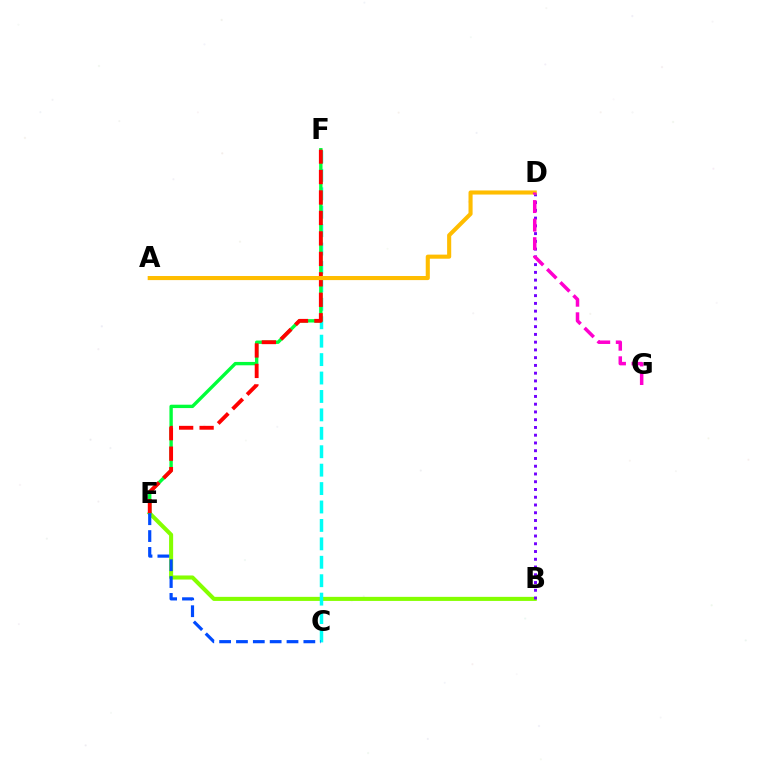{('B', 'E'): [{'color': '#84ff00', 'line_style': 'solid', 'thickness': 2.93}], ('C', 'F'): [{'color': '#00fff6', 'line_style': 'dashed', 'thickness': 2.5}], ('E', 'F'): [{'color': '#00ff39', 'line_style': 'solid', 'thickness': 2.42}, {'color': '#ff0000', 'line_style': 'dashed', 'thickness': 2.78}], ('B', 'D'): [{'color': '#7200ff', 'line_style': 'dotted', 'thickness': 2.11}], ('A', 'D'): [{'color': '#ffbd00', 'line_style': 'solid', 'thickness': 2.94}], ('C', 'E'): [{'color': '#004bff', 'line_style': 'dashed', 'thickness': 2.29}], ('D', 'G'): [{'color': '#ff00cf', 'line_style': 'dashed', 'thickness': 2.52}]}